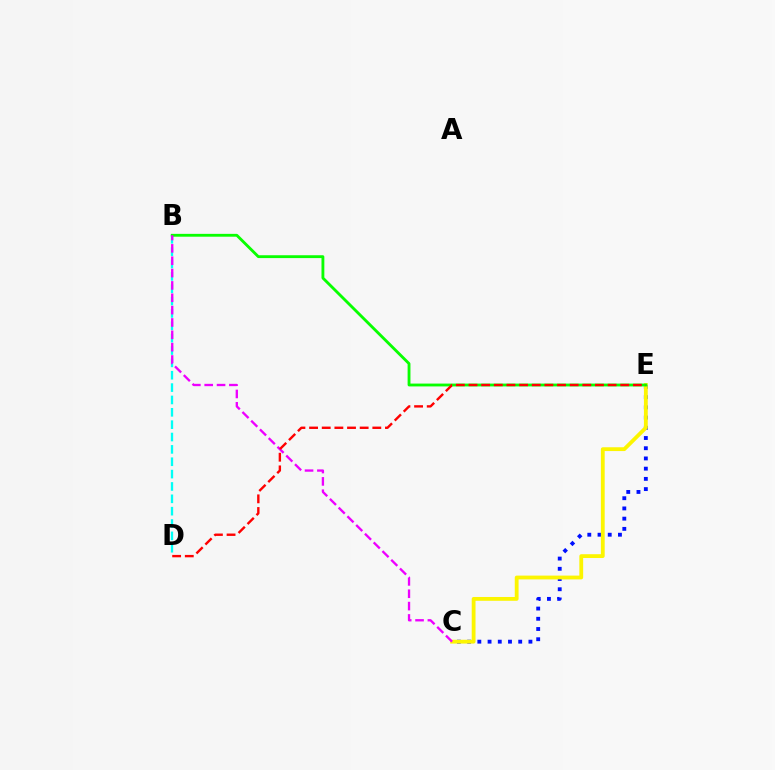{('C', 'E'): [{'color': '#0010ff', 'line_style': 'dotted', 'thickness': 2.78}, {'color': '#fcf500', 'line_style': 'solid', 'thickness': 2.74}], ('B', 'D'): [{'color': '#00fff6', 'line_style': 'dashed', 'thickness': 1.68}], ('B', 'E'): [{'color': '#08ff00', 'line_style': 'solid', 'thickness': 2.05}], ('B', 'C'): [{'color': '#ee00ff', 'line_style': 'dashed', 'thickness': 1.68}], ('D', 'E'): [{'color': '#ff0000', 'line_style': 'dashed', 'thickness': 1.72}]}